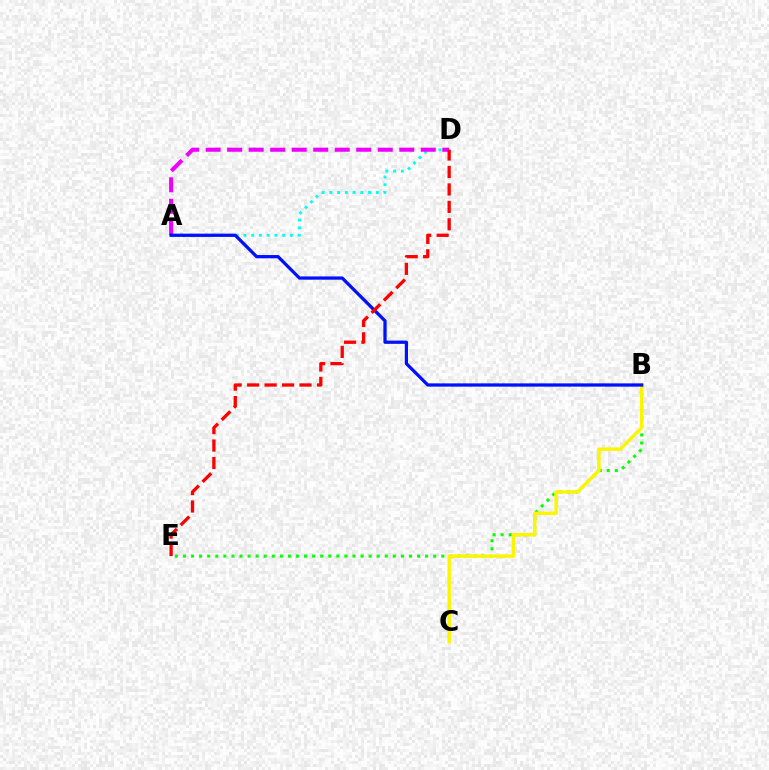{('B', 'E'): [{'color': '#08ff00', 'line_style': 'dotted', 'thickness': 2.19}], ('B', 'C'): [{'color': '#fcf500', 'line_style': 'solid', 'thickness': 2.48}], ('A', 'D'): [{'color': '#00fff6', 'line_style': 'dotted', 'thickness': 2.1}, {'color': '#ee00ff', 'line_style': 'dashed', 'thickness': 2.92}], ('A', 'B'): [{'color': '#0010ff', 'line_style': 'solid', 'thickness': 2.34}], ('D', 'E'): [{'color': '#ff0000', 'line_style': 'dashed', 'thickness': 2.37}]}